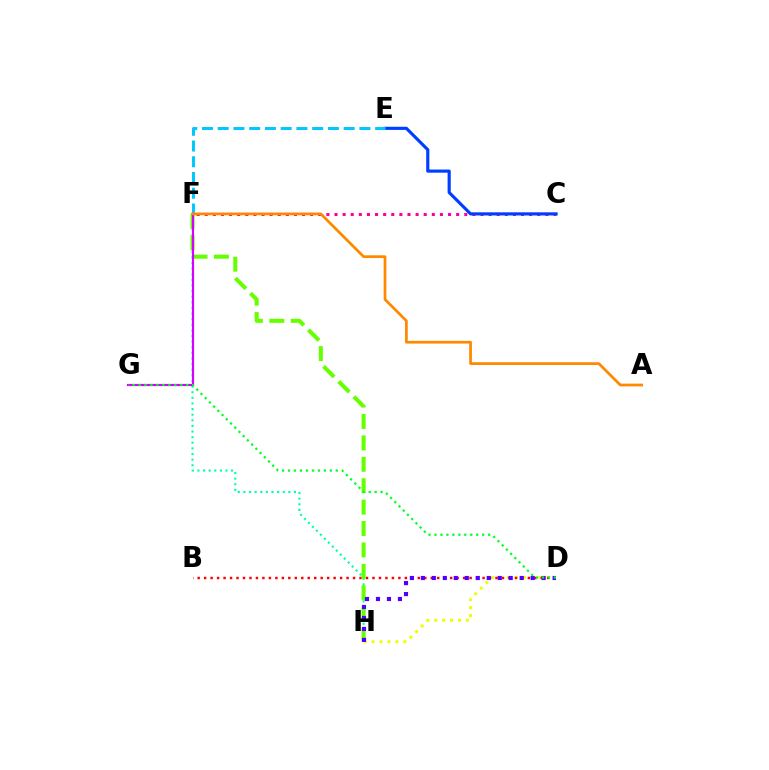{('D', 'H'): [{'color': '#eeff00', 'line_style': 'dotted', 'thickness': 2.16}, {'color': '#4f00ff', 'line_style': 'dotted', 'thickness': 2.98}], ('C', 'F'): [{'color': '#ff00a0', 'line_style': 'dotted', 'thickness': 2.2}], ('F', 'H'): [{'color': '#00ffaf', 'line_style': 'dotted', 'thickness': 1.53}, {'color': '#66ff00', 'line_style': 'dashed', 'thickness': 2.91}], ('B', 'D'): [{'color': '#ff0000', 'line_style': 'dotted', 'thickness': 1.76}], ('C', 'E'): [{'color': '#003fff', 'line_style': 'solid', 'thickness': 2.27}], ('F', 'G'): [{'color': '#d600ff', 'line_style': 'solid', 'thickness': 1.56}], ('E', 'F'): [{'color': '#00c7ff', 'line_style': 'dashed', 'thickness': 2.14}], ('D', 'G'): [{'color': '#00ff27', 'line_style': 'dotted', 'thickness': 1.62}], ('A', 'F'): [{'color': '#ff8800', 'line_style': 'solid', 'thickness': 1.96}]}